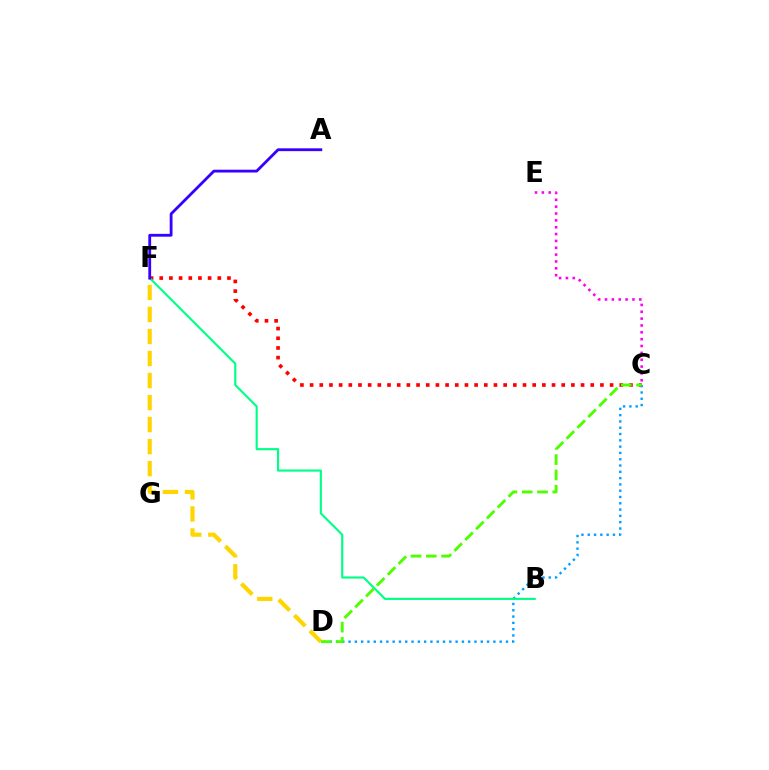{('C', 'E'): [{'color': '#ff00ed', 'line_style': 'dotted', 'thickness': 1.86}], ('D', 'F'): [{'color': '#ffd500', 'line_style': 'dashed', 'thickness': 2.99}], ('C', 'F'): [{'color': '#ff0000', 'line_style': 'dotted', 'thickness': 2.63}], ('C', 'D'): [{'color': '#009eff', 'line_style': 'dotted', 'thickness': 1.71}, {'color': '#4fff00', 'line_style': 'dashed', 'thickness': 2.08}], ('B', 'F'): [{'color': '#00ff86', 'line_style': 'solid', 'thickness': 1.54}], ('A', 'F'): [{'color': '#3700ff', 'line_style': 'solid', 'thickness': 2.03}]}